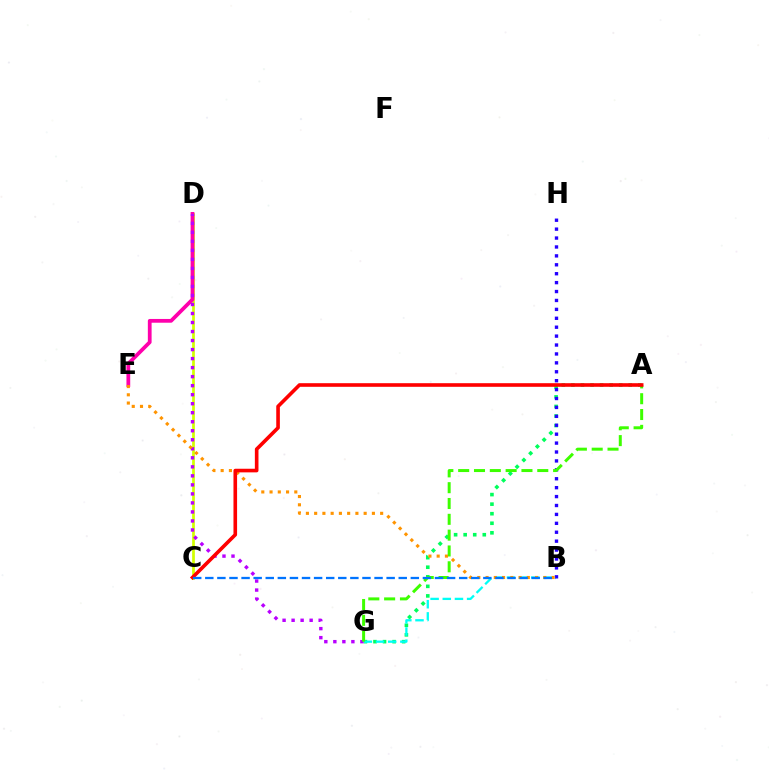{('C', 'D'): [{'color': '#d1ff00', 'line_style': 'solid', 'thickness': 1.97}], ('D', 'E'): [{'color': '#ff00ac', 'line_style': 'solid', 'thickness': 2.71}], ('A', 'G'): [{'color': '#00ff5c', 'line_style': 'dotted', 'thickness': 2.6}, {'color': '#3dff00', 'line_style': 'dashed', 'thickness': 2.15}], ('B', 'G'): [{'color': '#00fff6', 'line_style': 'dashed', 'thickness': 1.65}], ('B', 'H'): [{'color': '#2500ff', 'line_style': 'dotted', 'thickness': 2.42}], ('D', 'G'): [{'color': '#b900ff', 'line_style': 'dotted', 'thickness': 2.45}], ('B', 'E'): [{'color': '#ff9400', 'line_style': 'dotted', 'thickness': 2.24}], ('A', 'C'): [{'color': '#ff0000', 'line_style': 'solid', 'thickness': 2.61}], ('B', 'C'): [{'color': '#0074ff', 'line_style': 'dashed', 'thickness': 1.64}]}